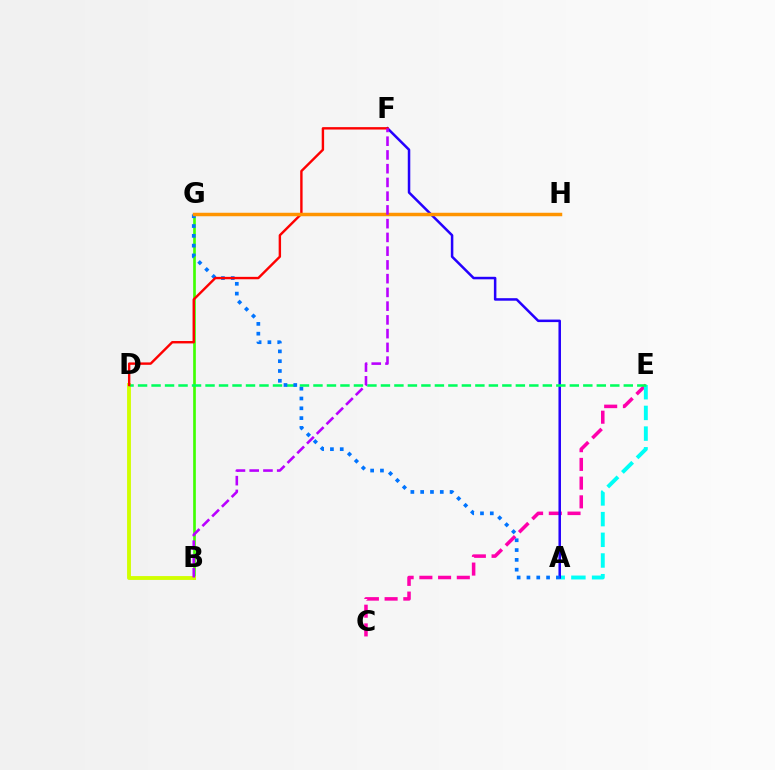{('C', 'E'): [{'color': '#ff00ac', 'line_style': 'dashed', 'thickness': 2.54}], ('B', 'G'): [{'color': '#3dff00', 'line_style': 'solid', 'thickness': 1.92}], ('B', 'D'): [{'color': '#d1ff00', 'line_style': 'solid', 'thickness': 2.78}], ('A', 'E'): [{'color': '#00fff6', 'line_style': 'dashed', 'thickness': 2.81}], ('A', 'F'): [{'color': '#2500ff', 'line_style': 'solid', 'thickness': 1.81}], ('D', 'E'): [{'color': '#00ff5c', 'line_style': 'dashed', 'thickness': 1.83}], ('A', 'G'): [{'color': '#0074ff', 'line_style': 'dotted', 'thickness': 2.66}], ('D', 'F'): [{'color': '#ff0000', 'line_style': 'solid', 'thickness': 1.73}], ('G', 'H'): [{'color': '#ff9400', 'line_style': 'solid', 'thickness': 2.5}], ('B', 'F'): [{'color': '#b900ff', 'line_style': 'dashed', 'thickness': 1.87}]}